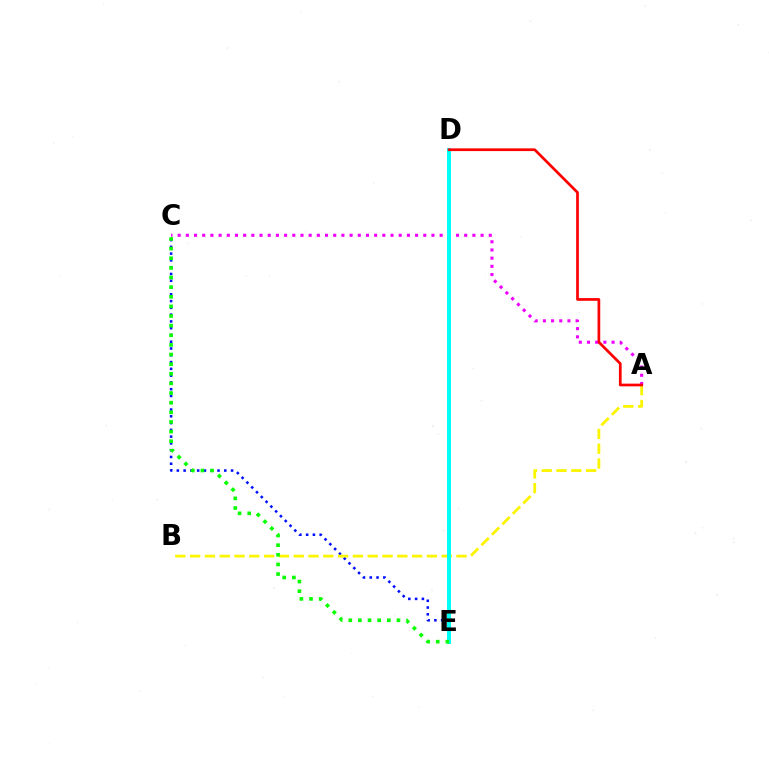{('A', 'C'): [{'color': '#ee00ff', 'line_style': 'dotted', 'thickness': 2.22}], ('C', 'E'): [{'color': '#0010ff', 'line_style': 'dotted', 'thickness': 1.84}, {'color': '#08ff00', 'line_style': 'dotted', 'thickness': 2.62}], ('A', 'B'): [{'color': '#fcf500', 'line_style': 'dashed', 'thickness': 2.01}], ('D', 'E'): [{'color': '#00fff6', 'line_style': 'solid', 'thickness': 2.88}], ('A', 'D'): [{'color': '#ff0000', 'line_style': 'solid', 'thickness': 1.96}]}